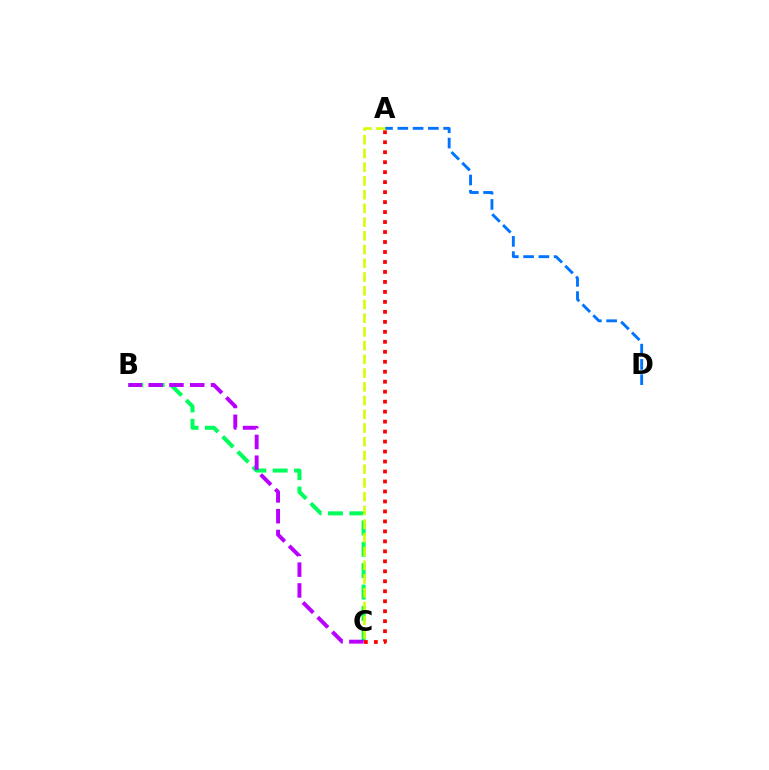{('B', 'C'): [{'color': '#00ff5c', 'line_style': 'dashed', 'thickness': 2.9}, {'color': '#b900ff', 'line_style': 'dashed', 'thickness': 2.82}], ('A', 'D'): [{'color': '#0074ff', 'line_style': 'dashed', 'thickness': 2.07}], ('A', 'C'): [{'color': '#d1ff00', 'line_style': 'dashed', 'thickness': 1.86}, {'color': '#ff0000', 'line_style': 'dotted', 'thickness': 2.71}]}